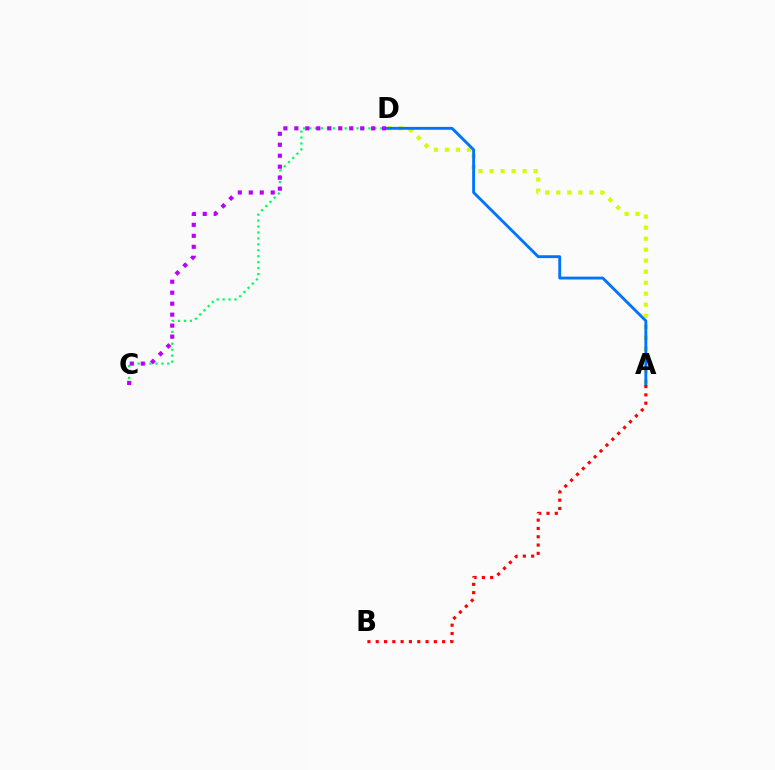{('C', 'D'): [{'color': '#00ff5c', 'line_style': 'dotted', 'thickness': 1.61}, {'color': '#b900ff', 'line_style': 'dotted', 'thickness': 2.98}], ('A', 'D'): [{'color': '#d1ff00', 'line_style': 'dotted', 'thickness': 2.99}, {'color': '#0074ff', 'line_style': 'solid', 'thickness': 2.06}], ('A', 'B'): [{'color': '#ff0000', 'line_style': 'dotted', 'thickness': 2.26}]}